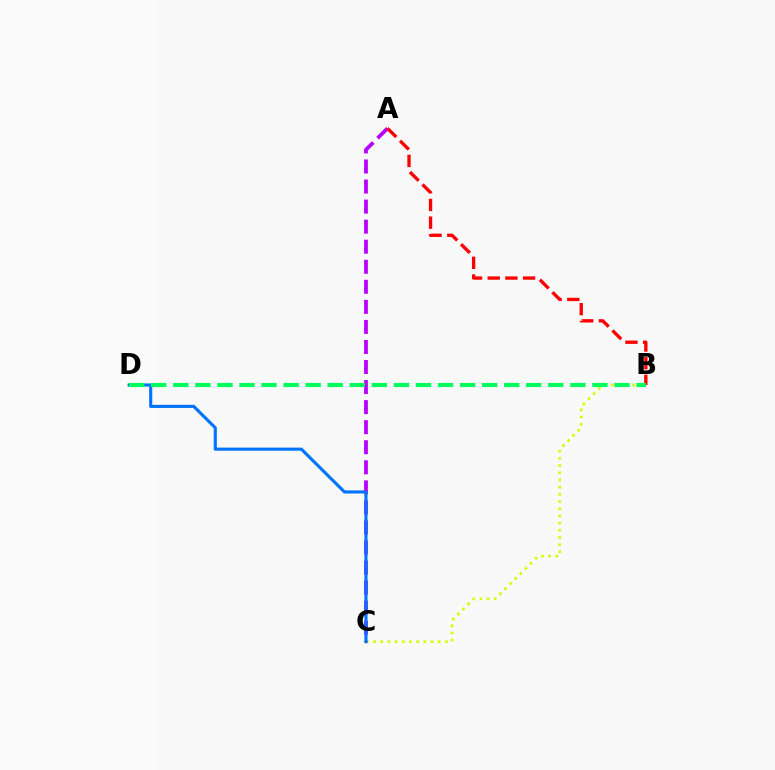{('B', 'C'): [{'color': '#d1ff00', 'line_style': 'dotted', 'thickness': 1.95}], ('A', 'C'): [{'color': '#b900ff', 'line_style': 'dashed', 'thickness': 2.72}], ('C', 'D'): [{'color': '#0074ff', 'line_style': 'solid', 'thickness': 2.25}], ('A', 'B'): [{'color': '#ff0000', 'line_style': 'dashed', 'thickness': 2.4}], ('B', 'D'): [{'color': '#00ff5c', 'line_style': 'dashed', 'thickness': 3.0}]}